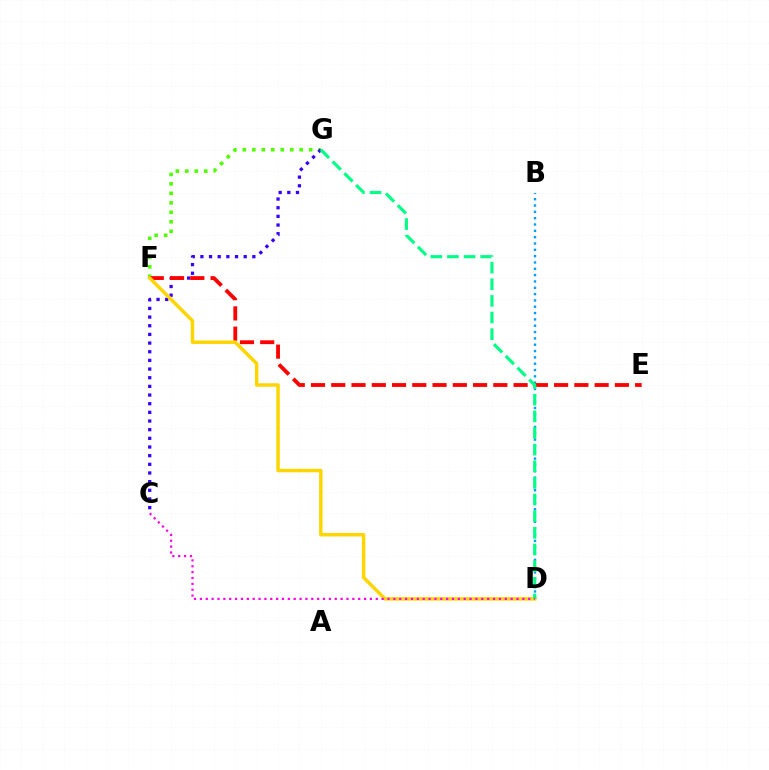{('F', 'G'): [{'color': '#4fff00', 'line_style': 'dotted', 'thickness': 2.58}], ('C', 'G'): [{'color': '#3700ff', 'line_style': 'dotted', 'thickness': 2.35}], ('B', 'D'): [{'color': '#009eff', 'line_style': 'dotted', 'thickness': 1.72}], ('E', 'F'): [{'color': '#ff0000', 'line_style': 'dashed', 'thickness': 2.75}], ('D', 'F'): [{'color': '#ffd500', 'line_style': 'solid', 'thickness': 2.49}], ('D', 'G'): [{'color': '#00ff86', 'line_style': 'dashed', 'thickness': 2.26}], ('C', 'D'): [{'color': '#ff00ed', 'line_style': 'dotted', 'thickness': 1.59}]}